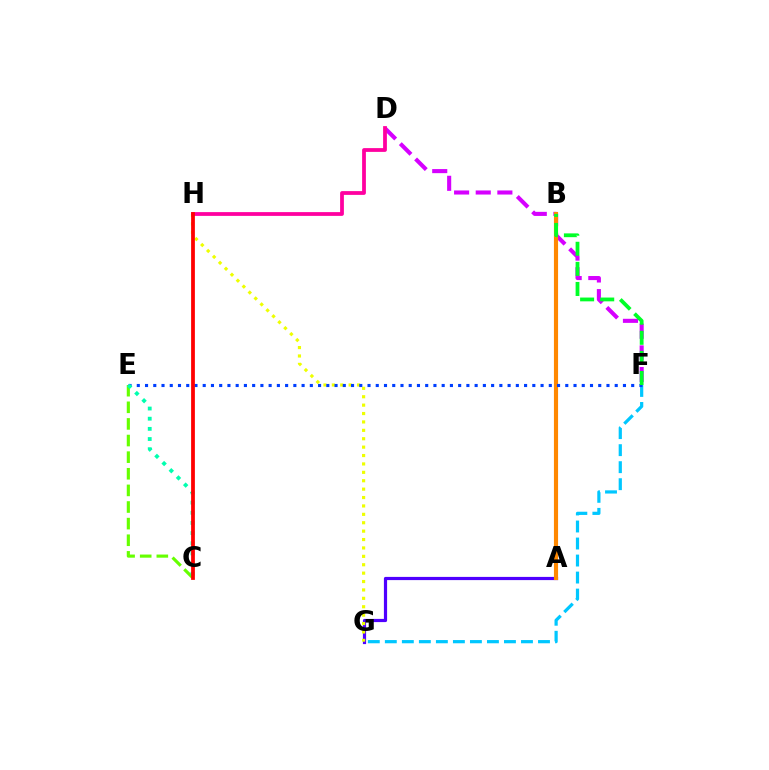{('A', 'G'): [{'color': '#4f00ff', 'line_style': 'solid', 'thickness': 2.3}], ('D', 'F'): [{'color': '#d600ff', 'line_style': 'dashed', 'thickness': 2.94}], ('G', 'H'): [{'color': '#eeff00', 'line_style': 'dotted', 'thickness': 2.28}], ('F', 'G'): [{'color': '#00c7ff', 'line_style': 'dashed', 'thickness': 2.31}], ('A', 'B'): [{'color': '#ff8800', 'line_style': 'solid', 'thickness': 2.98}], ('E', 'F'): [{'color': '#003fff', 'line_style': 'dotted', 'thickness': 2.24}], ('C', 'E'): [{'color': '#66ff00', 'line_style': 'dashed', 'thickness': 2.26}, {'color': '#00ffaf', 'line_style': 'dotted', 'thickness': 2.76}], ('B', 'F'): [{'color': '#00ff27', 'line_style': 'dashed', 'thickness': 2.73}], ('D', 'H'): [{'color': '#ff00a0', 'line_style': 'solid', 'thickness': 2.72}], ('C', 'H'): [{'color': '#ff0000', 'line_style': 'solid', 'thickness': 2.71}]}